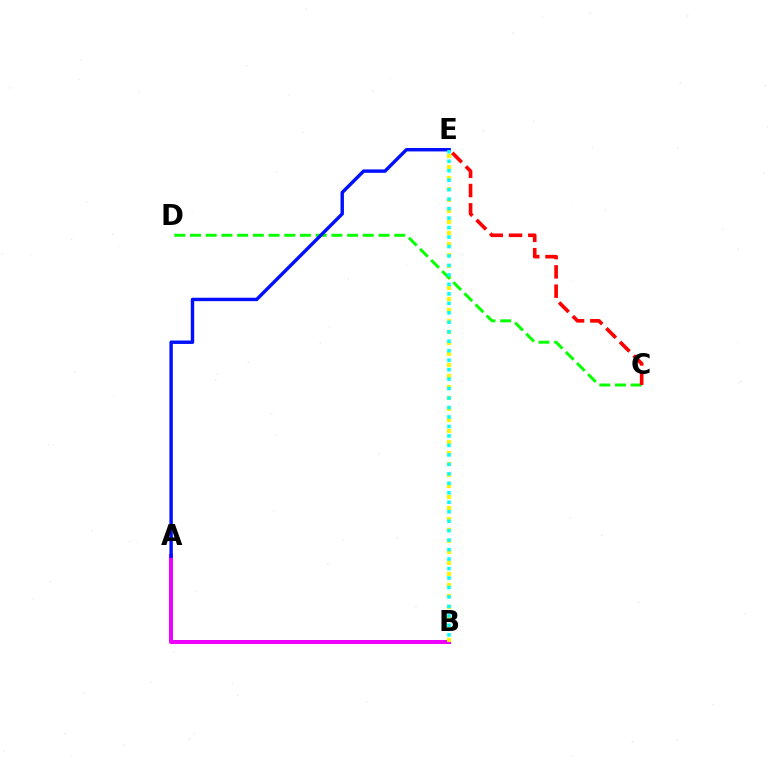{('A', 'B'): [{'color': '#ee00ff', 'line_style': 'solid', 'thickness': 2.89}], ('B', 'E'): [{'color': '#fcf500', 'line_style': 'dotted', 'thickness': 2.99}, {'color': '#00fff6', 'line_style': 'dotted', 'thickness': 2.57}], ('C', 'D'): [{'color': '#08ff00', 'line_style': 'dashed', 'thickness': 2.13}], ('C', 'E'): [{'color': '#ff0000', 'line_style': 'dashed', 'thickness': 2.62}], ('A', 'E'): [{'color': '#0010ff', 'line_style': 'solid', 'thickness': 2.46}]}